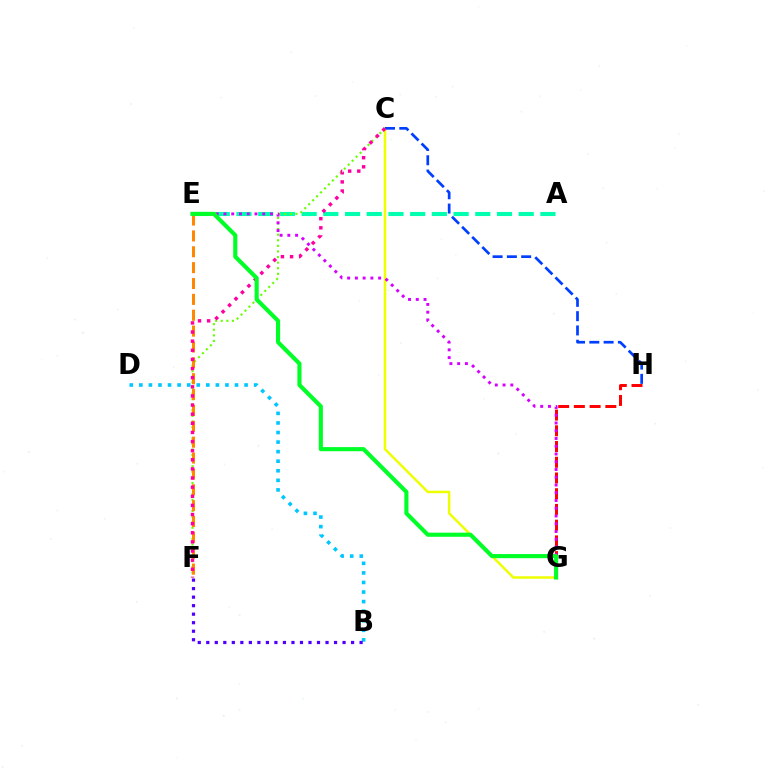{('C', 'G'): [{'color': '#eeff00', 'line_style': 'solid', 'thickness': 1.79}], ('C', 'H'): [{'color': '#003fff', 'line_style': 'dashed', 'thickness': 1.94}], ('A', 'E'): [{'color': '#00ffaf', 'line_style': 'dashed', 'thickness': 2.95}], ('C', 'F'): [{'color': '#66ff00', 'line_style': 'dotted', 'thickness': 1.52}, {'color': '#ff00a0', 'line_style': 'dotted', 'thickness': 2.48}], ('B', 'D'): [{'color': '#00c7ff', 'line_style': 'dotted', 'thickness': 2.6}], ('G', 'H'): [{'color': '#ff0000', 'line_style': 'dashed', 'thickness': 2.14}], ('E', 'F'): [{'color': '#ff8800', 'line_style': 'dashed', 'thickness': 2.16}], ('B', 'F'): [{'color': '#4f00ff', 'line_style': 'dotted', 'thickness': 2.31}], ('E', 'G'): [{'color': '#d600ff', 'line_style': 'dotted', 'thickness': 2.11}, {'color': '#00ff27', 'line_style': 'solid', 'thickness': 2.96}]}